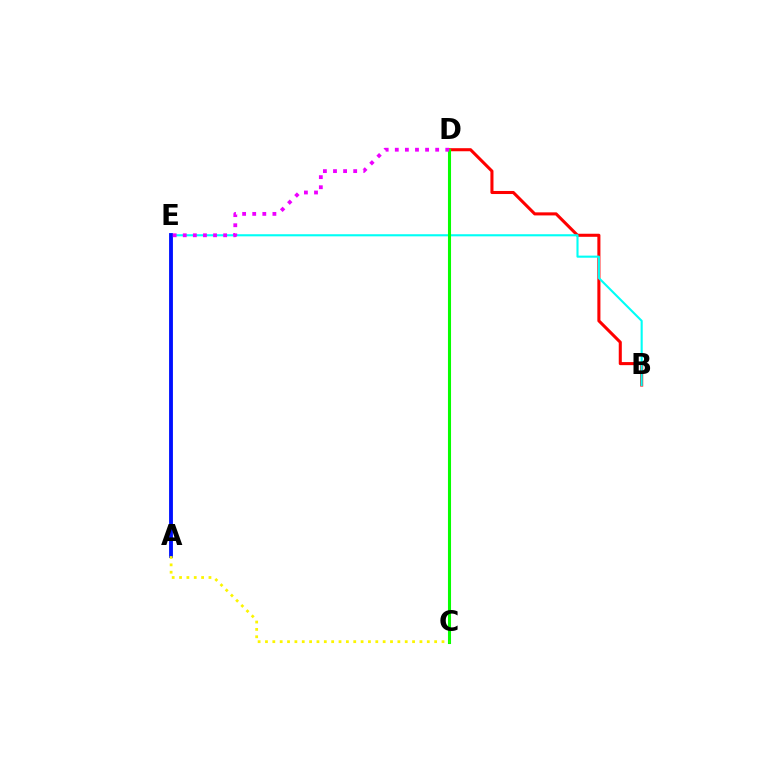{('B', 'D'): [{'color': '#ff0000', 'line_style': 'solid', 'thickness': 2.21}], ('B', 'E'): [{'color': '#00fff6', 'line_style': 'solid', 'thickness': 1.52}], ('A', 'E'): [{'color': '#0010ff', 'line_style': 'solid', 'thickness': 2.77}], ('C', 'D'): [{'color': '#08ff00', 'line_style': 'solid', 'thickness': 2.21}], ('A', 'C'): [{'color': '#fcf500', 'line_style': 'dotted', 'thickness': 2.0}], ('D', 'E'): [{'color': '#ee00ff', 'line_style': 'dotted', 'thickness': 2.74}]}